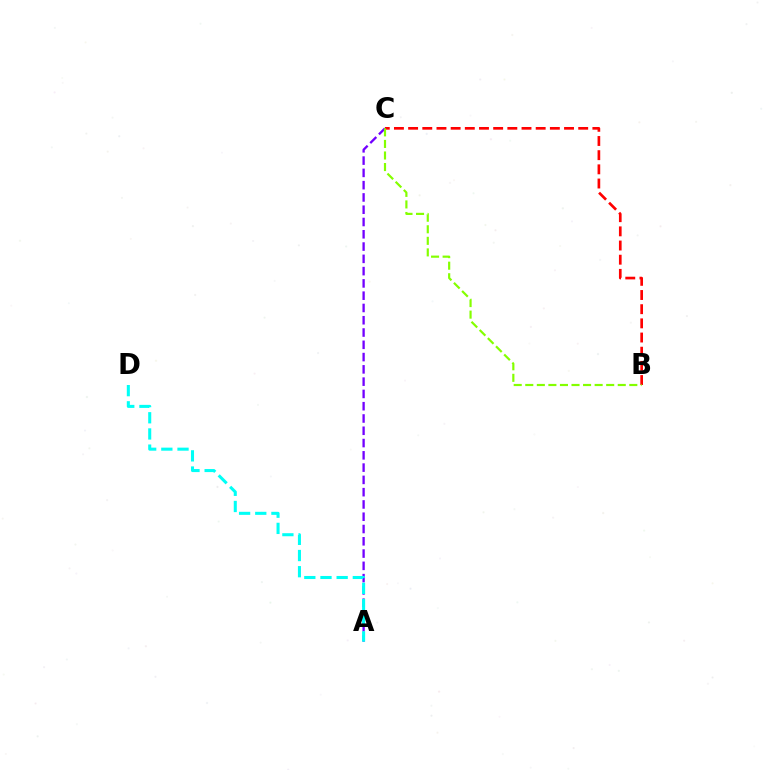{('B', 'C'): [{'color': '#ff0000', 'line_style': 'dashed', 'thickness': 1.93}, {'color': '#84ff00', 'line_style': 'dashed', 'thickness': 1.57}], ('A', 'C'): [{'color': '#7200ff', 'line_style': 'dashed', 'thickness': 1.67}], ('A', 'D'): [{'color': '#00fff6', 'line_style': 'dashed', 'thickness': 2.2}]}